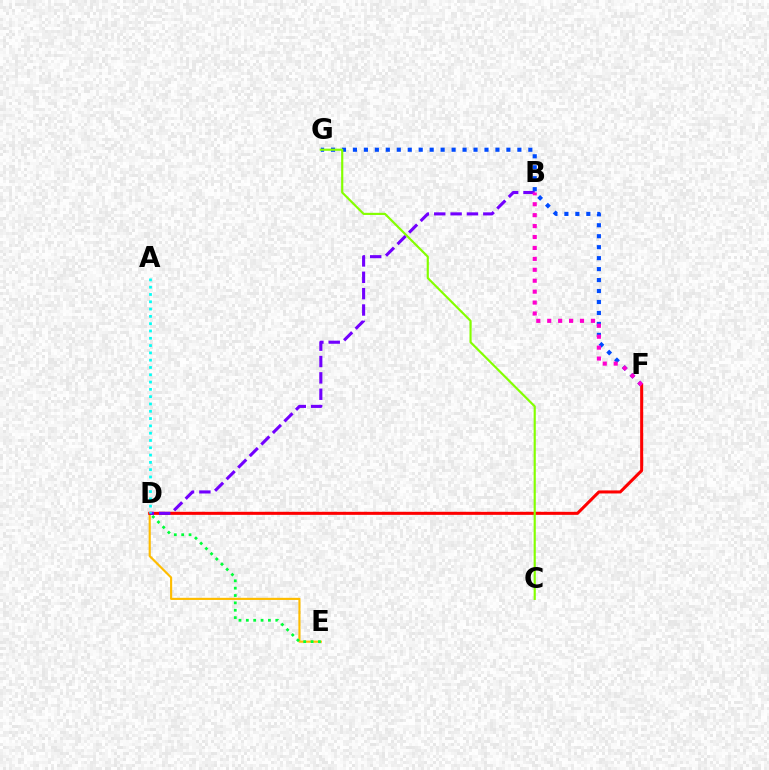{('F', 'G'): [{'color': '#004bff', 'line_style': 'dotted', 'thickness': 2.98}], ('D', 'E'): [{'color': '#ffbd00', 'line_style': 'solid', 'thickness': 1.54}, {'color': '#00ff39', 'line_style': 'dotted', 'thickness': 2.0}], ('D', 'F'): [{'color': '#ff0000', 'line_style': 'solid', 'thickness': 2.19}], ('C', 'G'): [{'color': '#84ff00', 'line_style': 'solid', 'thickness': 1.56}], ('B', 'D'): [{'color': '#7200ff', 'line_style': 'dashed', 'thickness': 2.22}], ('B', 'F'): [{'color': '#ff00cf', 'line_style': 'dotted', 'thickness': 2.97}], ('A', 'D'): [{'color': '#00fff6', 'line_style': 'dotted', 'thickness': 1.98}]}